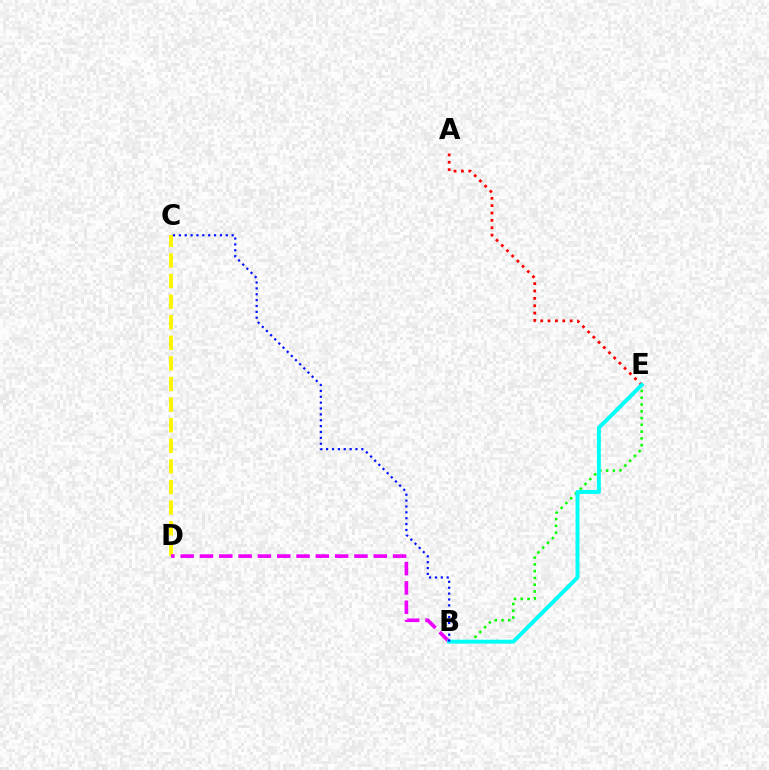{('B', 'E'): [{'color': '#08ff00', 'line_style': 'dotted', 'thickness': 1.84}, {'color': '#00fff6', 'line_style': 'solid', 'thickness': 2.83}], ('C', 'D'): [{'color': '#fcf500', 'line_style': 'dashed', 'thickness': 2.8}], ('A', 'E'): [{'color': '#ff0000', 'line_style': 'dotted', 'thickness': 2.0}], ('B', 'D'): [{'color': '#ee00ff', 'line_style': 'dashed', 'thickness': 2.62}], ('B', 'C'): [{'color': '#0010ff', 'line_style': 'dotted', 'thickness': 1.59}]}